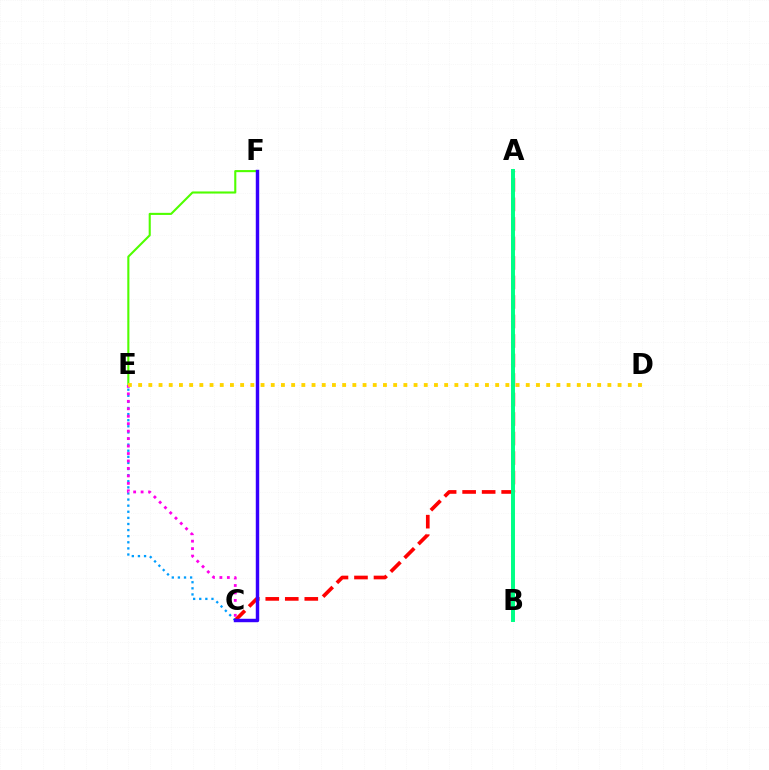{('A', 'C'): [{'color': '#ff0000', 'line_style': 'dashed', 'thickness': 2.65}], ('C', 'E'): [{'color': '#009eff', 'line_style': 'dotted', 'thickness': 1.66}, {'color': '#ff00ed', 'line_style': 'dotted', 'thickness': 2.03}], ('E', 'F'): [{'color': '#4fff00', 'line_style': 'solid', 'thickness': 1.51}], ('A', 'B'): [{'color': '#00ff86', 'line_style': 'solid', 'thickness': 2.85}], ('C', 'F'): [{'color': '#3700ff', 'line_style': 'solid', 'thickness': 2.47}], ('D', 'E'): [{'color': '#ffd500', 'line_style': 'dotted', 'thickness': 2.77}]}